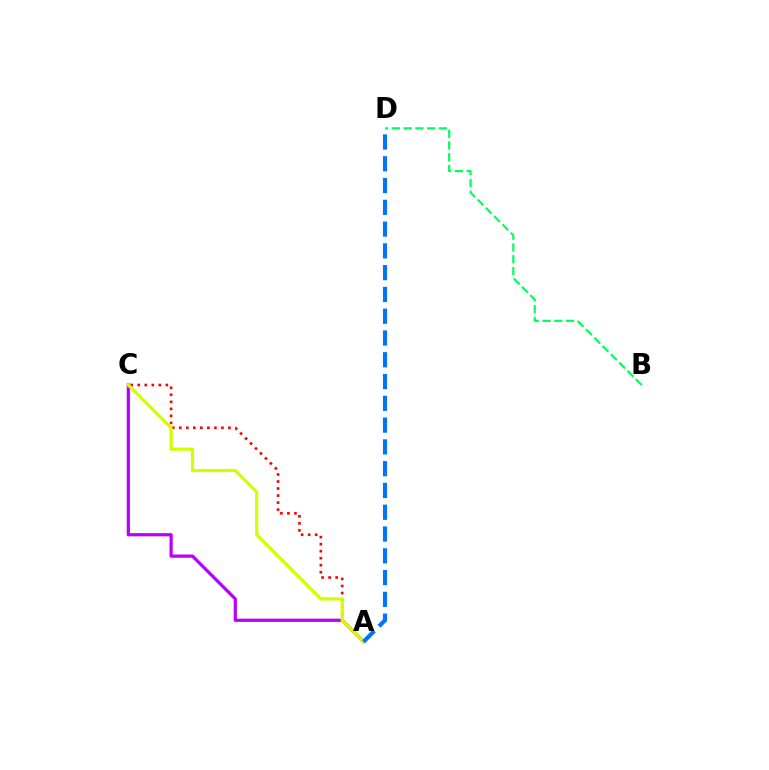{('A', 'C'): [{'color': '#b900ff', 'line_style': 'solid', 'thickness': 2.31}, {'color': '#ff0000', 'line_style': 'dotted', 'thickness': 1.91}, {'color': '#d1ff00', 'line_style': 'solid', 'thickness': 2.32}], ('B', 'D'): [{'color': '#00ff5c', 'line_style': 'dashed', 'thickness': 1.6}], ('A', 'D'): [{'color': '#0074ff', 'line_style': 'dashed', 'thickness': 2.96}]}